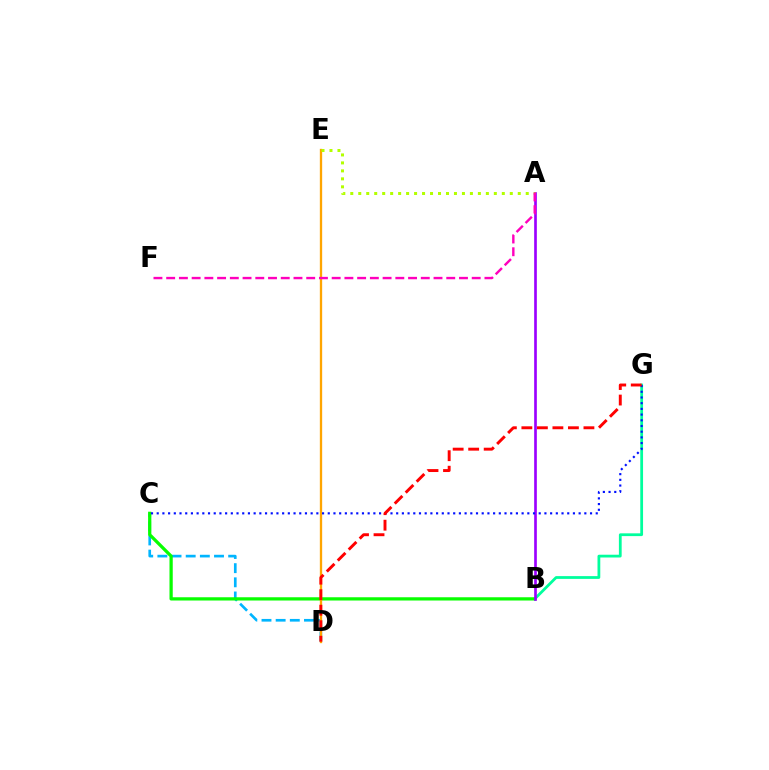{('C', 'D'): [{'color': '#00b5ff', 'line_style': 'dashed', 'thickness': 1.92}], ('B', 'G'): [{'color': '#00ff9d', 'line_style': 'solid', 'thickness': 2.0}], ('B', 'C'): [{'color': '#08ff00', 'line_style': 'solid', 'thickness': 2.34}], ('D', 'E'): [{'color': '#ffa500', 'line_style': 'solid', 'thickness': 1.67}], ('A', 'B'): [{'color': '#9b00ff', 'line_style': 'solid', 'thickness': 1.92}], ('A', 'E'): [{'color': '#b3ff00', 'line_style': 'dotted', 'thickness': 2.17}], ('C', 'G'): [{'color': '#0010ff', 'line_style': 'dotted', 'thickness': 1.55}], ('A', 'F'): [{'color': '#ff00bd', 'line_style': 'dashed', 'thickness': 1.73}], ('D', 'G'): [{'color': '#ff0000', 'line_style': 'dashed', 'thickness': 2.11}]}